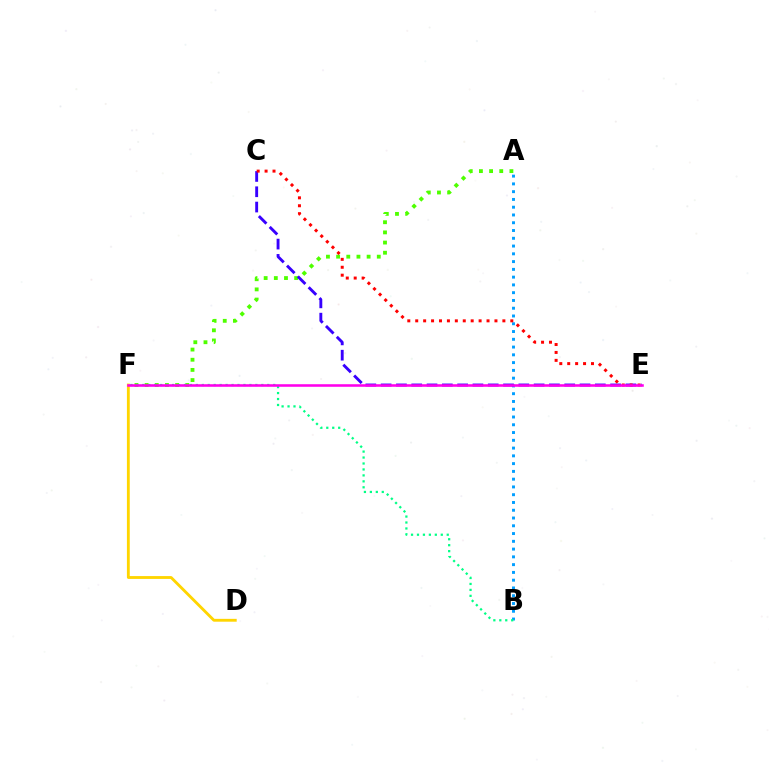{('A', 'F'): [{'color': '#4fff00', 'line_style': 'dotted', 'thickness': 2.76}], ('A', 'B'): [{'color': '#009eff', 'line_style': 'dotted', 'thickness': 2.11}], ('C', 'E'): [{'color': '#3700ff', 'line_style': 'dashed', 'thickness': 2.08}, {'color': '#ff0000', 'line_style': 'dotted', 'thickness': 2.15}], ('D', 'F'): [{'color': '#ffd500', 'line_style': 'solid', 'thickness': 2.05}], ('B', 'F'): [{'color': '#00ff86', 'line_style': 'dotted', 'thickness': 1.62}], ('E', 'F'): [{'color': '#ff00ed', 'line_style': 'solid', 'thickness': 1.84}]}